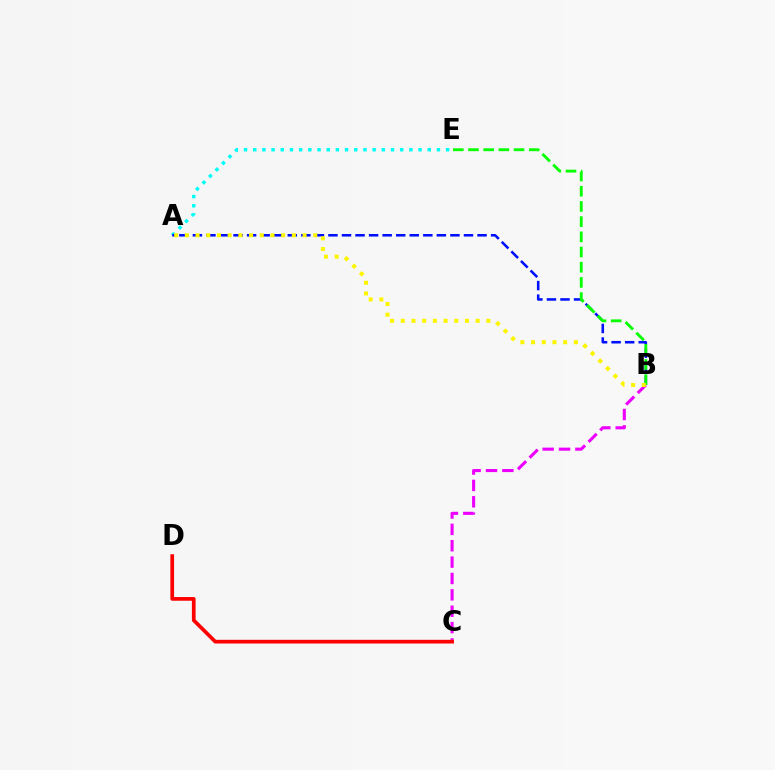{('A', 'E'): [{'color': '#00fff6', 'line_style': 'dotted', 'thickness': 2.5}], ('B', 'C'): [{'color': '#ee00ff', 'line_style': 'dashed', 'thickness': 2.22}], ('C', 'D'): [{'color': '#ff0000', 'line_style': 'solid', 'thickness': 2.66}], ('A', 'B'): [{'color': '#0010ff', 'line_style': 'dashed', 'thickness': 1.84}, {'color': '#fcf500', 'line_style': 'dotted', 'thickness': 2.91}], ('B', 'E'): [{'color': '#08ff00', 'line_style': 'dashed', 'thickness': 2.06}]}